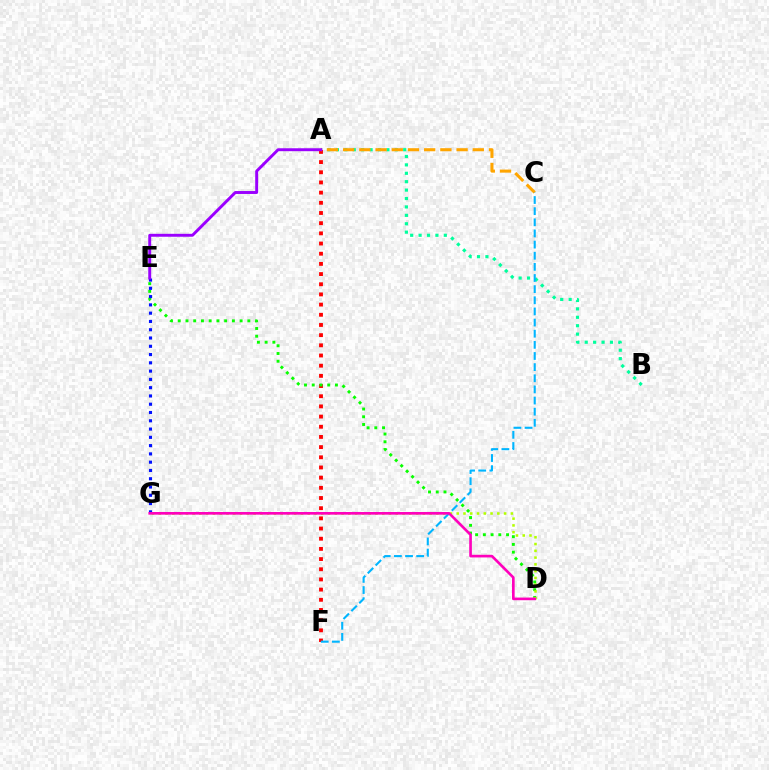{('A', 'B'): [{'color': '#00ff9d', 'line_style': 'dotted', 'thickness': 2.29}], ('A', 'F'): [{'color': '#ff0000', 'line_style': 'dotted', 'thickness': 2.77}], ('D', 'E'): [{'color': '#08ff00', 'line_style': 'dotted', 'thickness': 2.1}], ('D', 'G'): [{'color': '#b3ff00', 'line_style': 'dotted', 'thickness': 1.84}, {'color': '#ff00bd', 'line_style': 'solid', 'thickness': 1.91}], ('A', 'C'): [{'color': '#ffa500', 'line_style': 'dashed', 'thickness': 2.2}], ('C', 'F'): [{'color': '#00b5ff', 'line_style': 'dashed', 'thickness': 1.51}], ('E', 'G'): [{'color': '#0010ff', 'line_style': 'dotted', 'thickness': 2.25}], ('A', 'E'): [{'color': '#9b00ff', 'line_style': 'solid', 'thickness': 2.11}]}